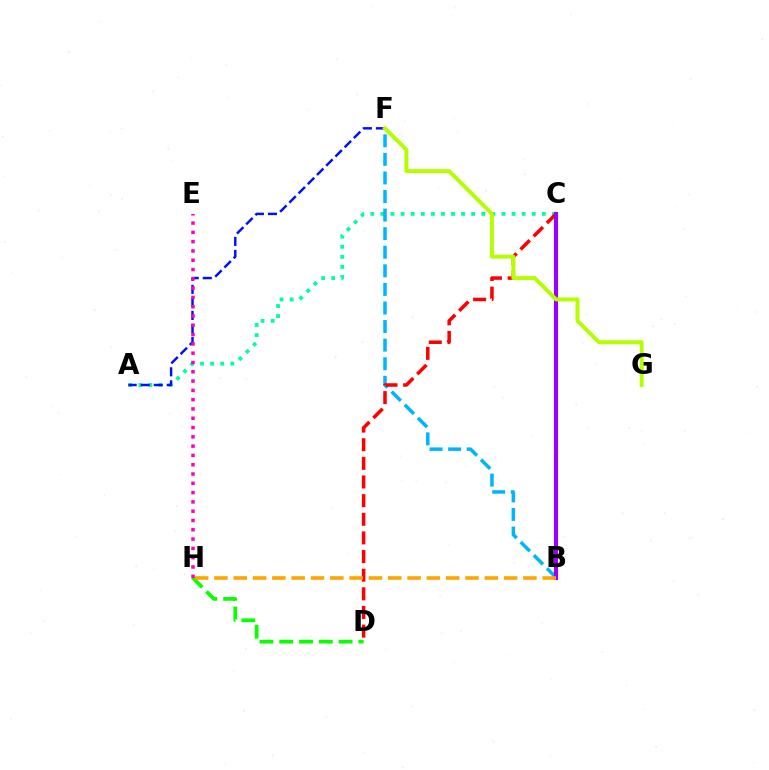{('D', 'H'): [{'color': '#08ff00', 'line_style': 'dashed', 'thickness': 2.69}], ('A', 'C'): [{'color': '#00ff9d', 'line_style': 'dotted', 'thickness': 2.74}], ('B', 'F'): [{'color': '#00b5ff', 'line_style': 'dashed', 'thickness': 2.52}], ('A', 'F'): [{'color': '#0010ff', 'line_style': 'dashed', 'thickness': 1.77}], ('C', 'D'): [{'color': '#ff0000', 'line_style': 'dashed', 'thickness': 2.53}], ('E', 'H'): [{'color': '#ff00bd', 'line_style': 'dotted', 'thickness': 2.53}], ('B', 'C'): [{'color': '#9b00ff', 'line_style': 'solid', 'thickness': 2.95}], ('F', 'G'): [{'color': '#b3ff00', 'line_style': 'solid', 'thickness': 2.83}], ('B', 'H'): [{'color': '#ffa500', 'line_style': 'dashed', 'thickness': 2.62}]}